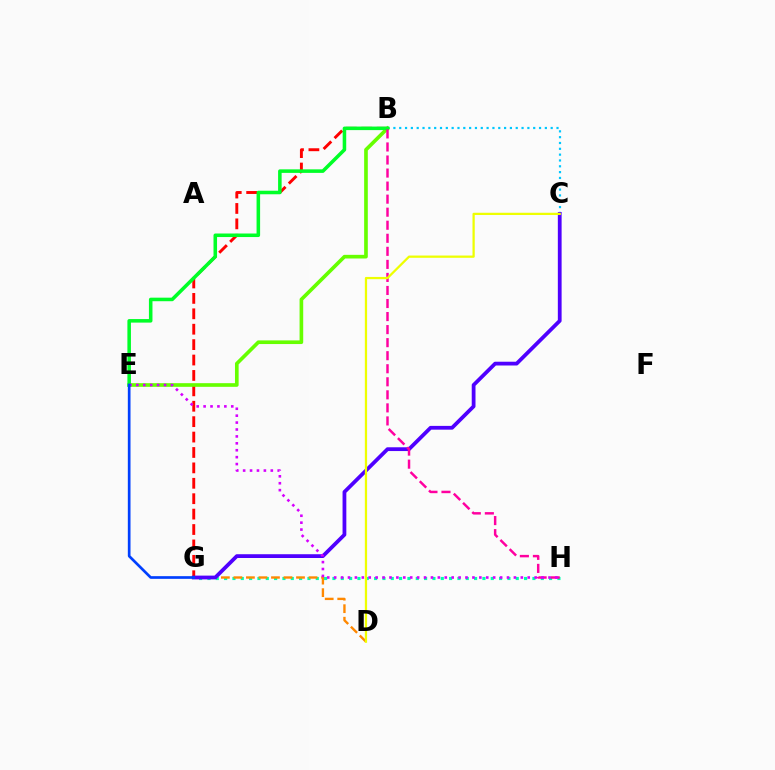{('B', 'C'): [{'color': '#00c7ff', 'line_style': 'dotted', 'thickness': 1.58}], ('B', 'G'): [{'color': '#ff0000', 'line_style': 'dashed', 'thickness': 2.09}], ('G', 'H'): [{'color': '#00ffaf', 'line_style': 'dotted', 'thickness': 2.26}], ('B', 'E'): [{'color': '#66ff00', 'line_style': 'solid', 'thickness': 2.63}, {'color': '#00ff27', 'line_style': 'solid', 'thickness': 2.55}], ('D', 'G'): [{'color': '#ff8800', 'line_style': 'dashed', 'thickness': 1.7}], ('C', 'G'): [{'color': '#4f00ff', 'line_style': 'solid', 'thickness': 2.72}], ('B', 'H'): [{'color': '#ff00a0', 'line_style': 'dashed', 'thickness': 1.77}], ('E', 'H'): [{'color': '#d600ff', 'line_style': 'dotted', 'thickness': 1.88}], ('C', 'D'): [{'color': '#eeff00', 'line_style': 'solid', 'thickness': 1.62}], ('E', 'G'): [{'color': '#003fff', 'line_style': 'solid', 'thickness': 1.93}]}